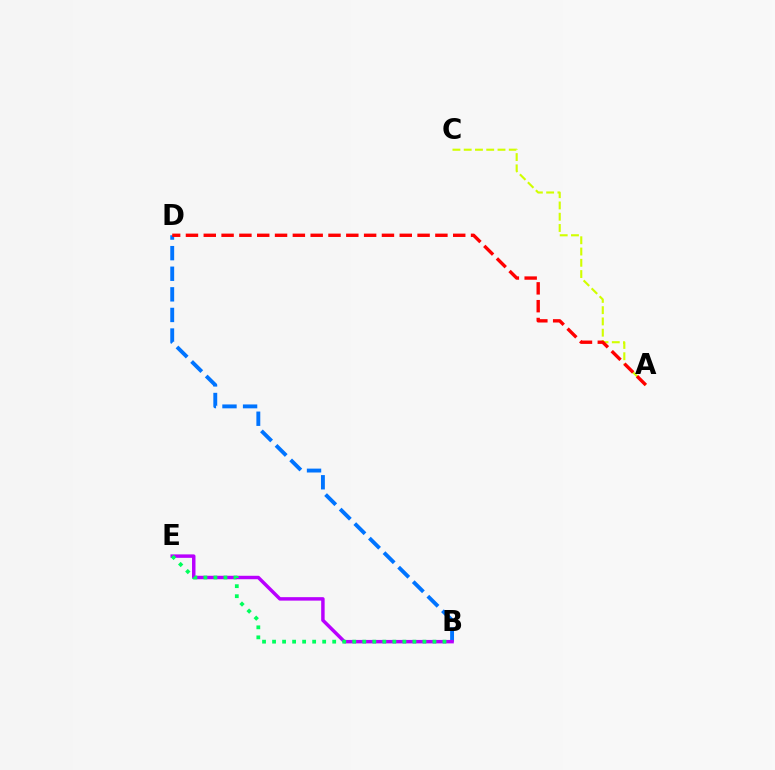{('A', 'C'): [{'color': '#d1ff00', 'line_style': 'dashed', 'thickness': 1.53}], ('B', 'D'): [{'color': '#0074ff', 'line_style': 'dashed', 'thickness': 2.8}], ('B', 'E'): [{'color': '#b900ff', 'line_style': 'solid', 'thickness': 2.49}, {'color': '#00ff5c', 'line_style': 'dotted', 'thickness': 2.72}], ('A', 'D'): [{'color': '#ff0000', 'line_style': 'dashed', 'thickness': 2.42}]}